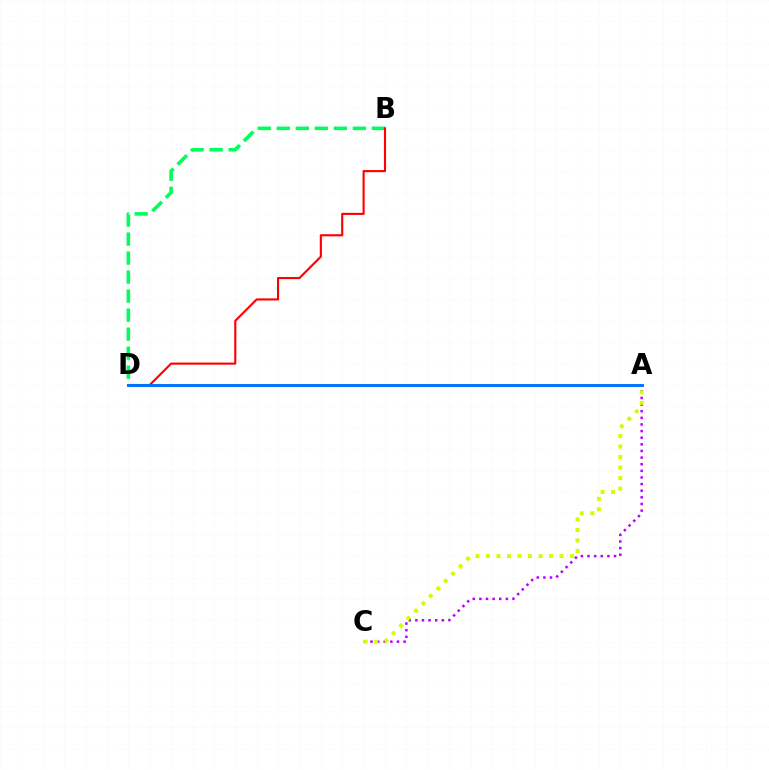{('A', 'C'): [{'color': '#b900ff', 'line_style': 'dotted', 'thickness': 1.8}, {'color': '#d1ff00', 'line_style': 'dotted', 'thickness': 2.86}], ('B', 'D'): [{'color': '#00ff5c', 'line_style': 'dashed', 'thickness': 2.58}, {'color': '#ff0000', 'line_style': 'solid', 'thickness': 1.53}], ('A', 'D'): [{'color': '#0074ff', 'line_style': 'solid', 'thickness': 2.12}]}